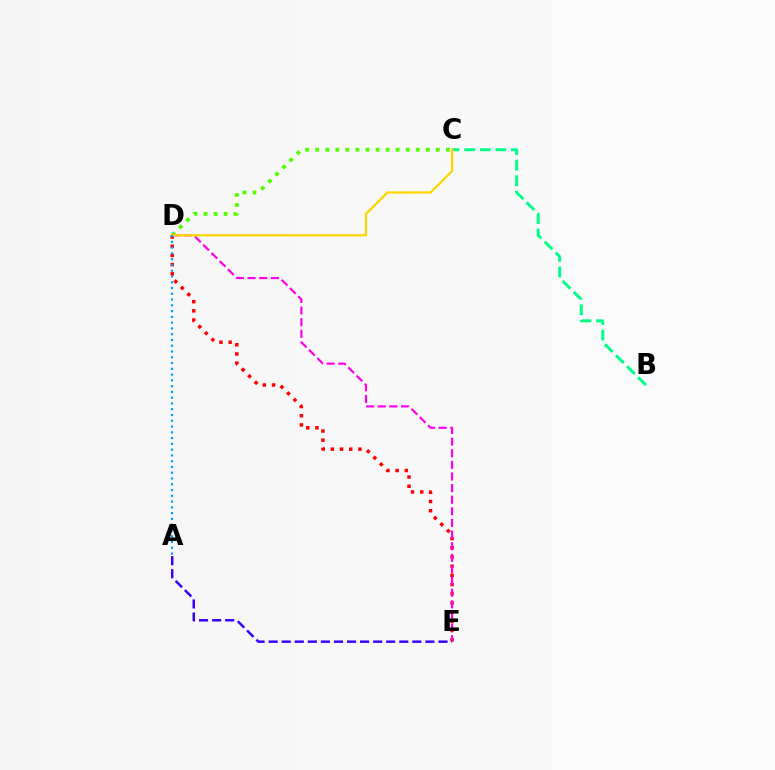{('C', 'D'): [{'color': '#4fff00', 'line_style': 'dotted', 'thickness': 2.73}, {'color': '#ffd500', 'line_style': 'solid', 'thickness': 1.63}], ('D', 'E'): [{'color': '#ff0000', 'line_style': 'dotted', 'thickness': 2.5}, {'color': '#ff00ed', 'line_style': 'dashed', 'thickness': 1.58}], ('B', 'C'): [{'color': '#00ff86', 'line_style': 'dashed', 'thickness': 2.12}], ('A', 'D'): [{'color': '#009eff', 'line_style': 'dotted', 'thickness': 1.57}], ('A', 'E'): [{'color': '#3700ff', 'line_style': 'dashed', 'thickness': 1.77}]}